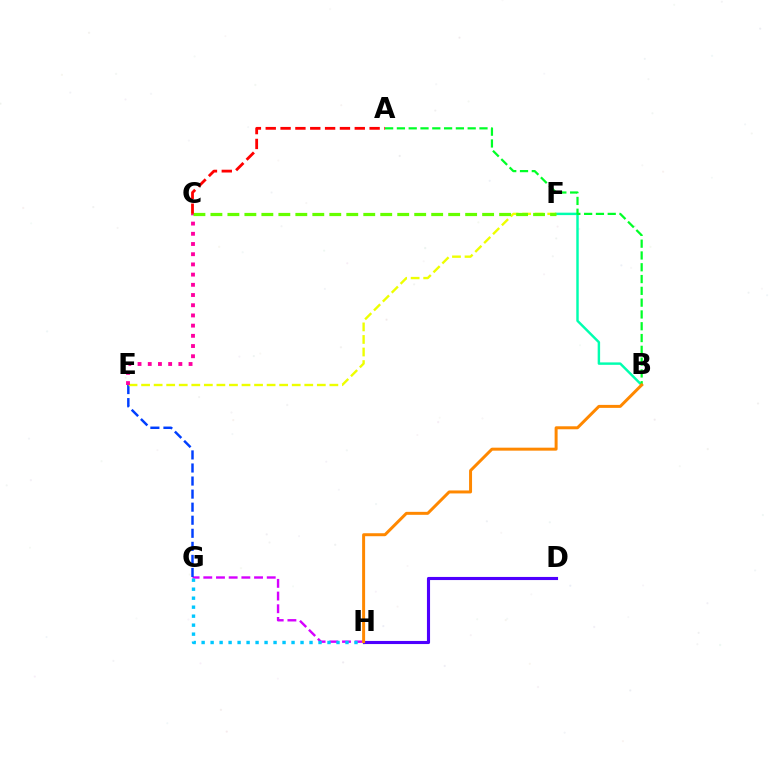{('B', 'F'): [{'color': '#00ffaf', 'line_style': 'solid', 'thickness': 1.76}], ('G', 'H'): [{'color': '#d600ff', 'line_style': 'dashed', 'thickness': 1.72}, {'color': '#00c7ff', 'line_style': 'dotted', 'thickness': 2.44}], ('E', 'G'): [{'color': '#003fff', 'line_style': 'dashed', 'thickness': 1.77}], ('E', 'F'): [{'color': '#eeff00', 'line_style': 'dashed', 'thickness': 1.71}], ('C', 'E'): [{'color': '#ff00a0', 'line_style': 'dotted', 'thickness': 2.77}], ('A', 'B'): [{'color': '#00ff27', 'line_style': 'dashed', 'thickness': 1.6}], ('D', 'H'): [{'color': '#4f00ff', 'line_style': 'solid', 'thickness': 2.24}], ('B', 'H'): [{'color': '#ff8800', 'line_style': 'solid', 'thickness': 2.15}], ('C', 'F'): [{'color': '#66ff00', 'line_style': 'dashed', 'thickness': 2.31}], ('A', 'C'): [{'color': '#ff0000', 'line_style': 'dashed', 'thickness': 2.02}]}